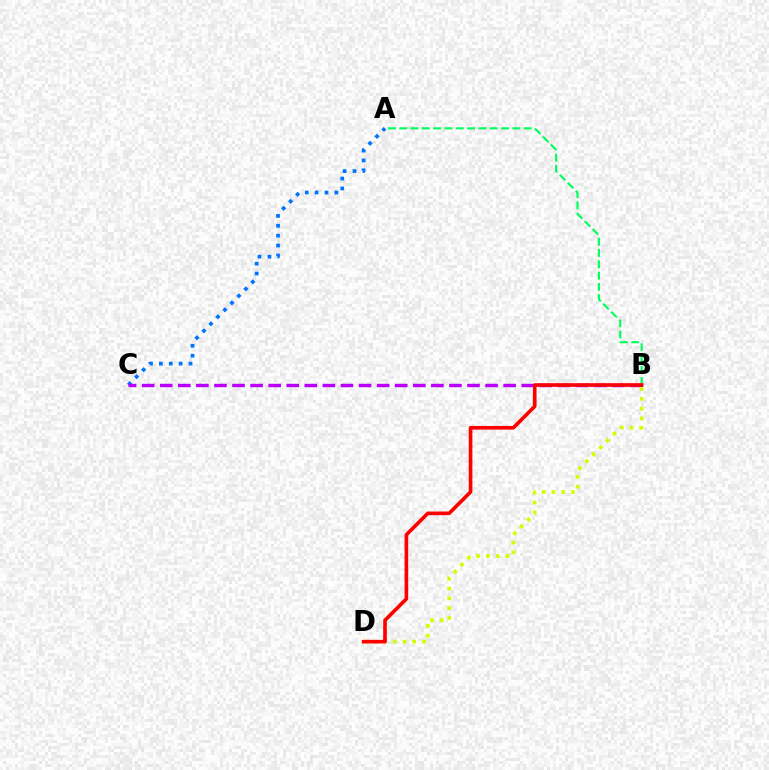{('A', 'B'): [{'color': '#00ff5c', 'line_style': 'dashed', 'thickness': 1.54}], ('A', 'C'): [{'color': '#0074ff', 'line_style': 'dotted', 'thickness': 2.69}], ('B', 'C'): [{'color': '#b900ff', 'line_style': 'dashed', 'thickness': 2.46}], ('B', 'D'): [{'color': '#d1ff00', 'line_style': 'dotted', 'thickness': 2.65}, {'color': '#ff0000', 'line_style': 'solid', 'thickness': 2.62}]}